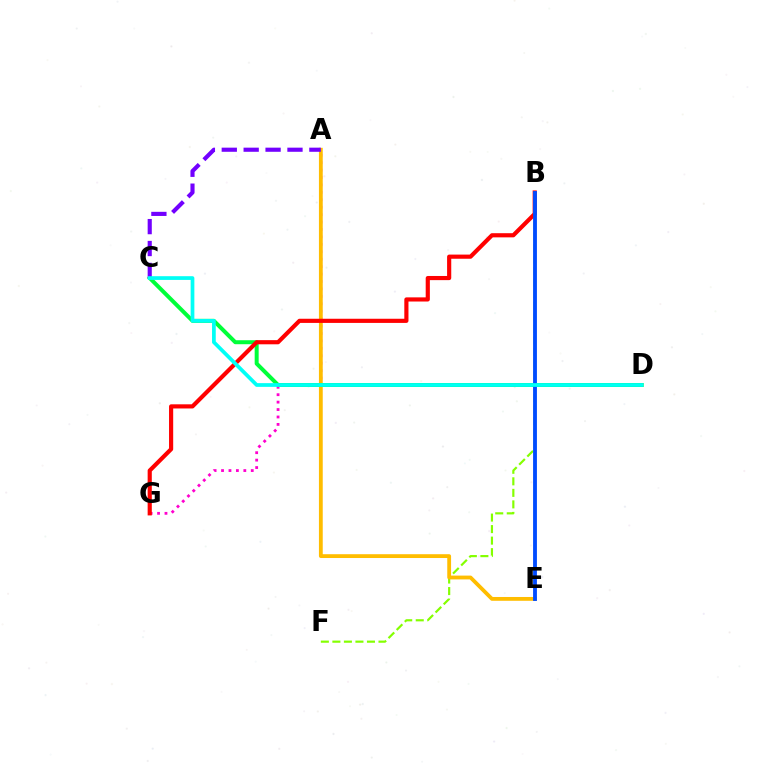{('B', 'F'): [{'color': '#84ff00', 'line_style': 'dashed', 'thickness': 1.57}], ('A', 'G'): [{'color': '#ff00cf', 'line_style': 'dotted', 'thickness': 2.02}], ('A', 'E'): [{'color': '#ffbd00', 'line_style': 'solid', 'thickness': 2.74}], ('C', 'D'): [{'color': '#00ff39', 'line_style': 'solid', 'thickness': 2.87}, {'color': '#00fff6', 'line_style': 'solid', 'thickness': 2.68}], ('B', 'G'): [{'color': '#ff0000', 'line_style': 'solid', 'thickness': 2.99}], ('A', 'C'): [{'color': '#7200ff', 'line_style': 'dashed', 'thickness': 2.97}], ('B', 'E'): [{'color': '#004bff', 'line_style': 'solid', 'thickness': 2.77}]}